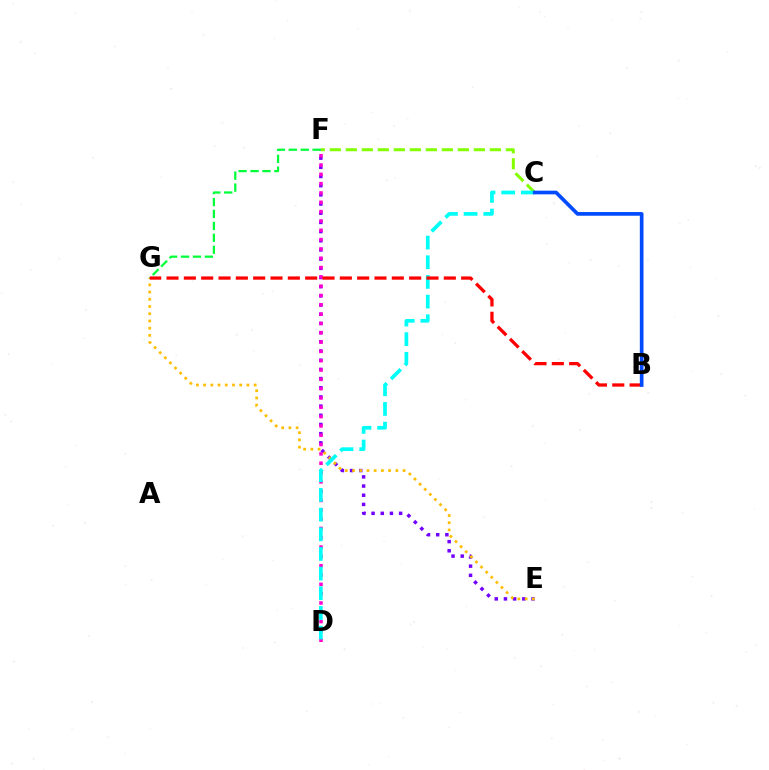{('E', 'F'): [{'color': '#7200ff', 'line_style': 'dotted', 'thickness': 2.5}], ('C', 'F'): [{'color': '#84ff00', 'line_style': 'dashed', 'thickness': 2.17}], ('D', 'F'): [{'color': '#ff00cf', 'line_style': 'dotted', 'thickness': 2.53}], ('E', 'G'): [{'color': '#ffbd00', 'line_style': 'dotted', 'thickness': 1.96}], ('F', 'G'): [{'color': '#00ff39', 'line_style': 'dashed', 'thickness': 1.62}], ('C', 'D'): [{'color': '#00fff6', 'line_style': 'dashed', 'thickness': 2.67}], ('B', 'G'): [{'color': '#ff0000', 'line_style': 'dashed', 'thickness': 2.35}], ('B', 'C'): [{'color': '#004bff', 'line_style': 'solid', 'thickness': 2.65}]}